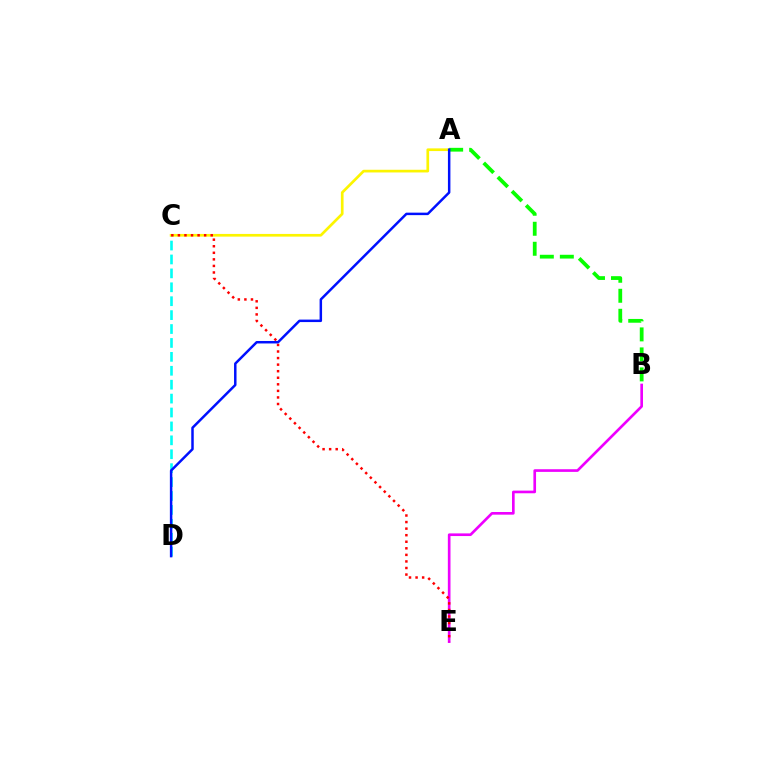{('C', 'D'): [{'color': '#00fff6', 'line_style': 'dashed', 'thickness': 1.89}], ('A', 'C'): [{'color': '#fcf500', 'line_style': 'solid', 'thickness': 1.93}], ('B', 'E'): [{'color': '#ee00ff', 'line_style': 'solid', 'thickness': 1.91}], ('A', 'B'): [{'color': '#08ff00', 'line_style': 'dashed', 'thickness': 2.72}], ('C', 'E'): [{'color': '#ff0000', 'line_style': 'dotted', 'thickness': 1.78}], ('A', 'D'): [{'color': '#0010ff', 'line_style': 'solid', 'thickness': 1.79}]}